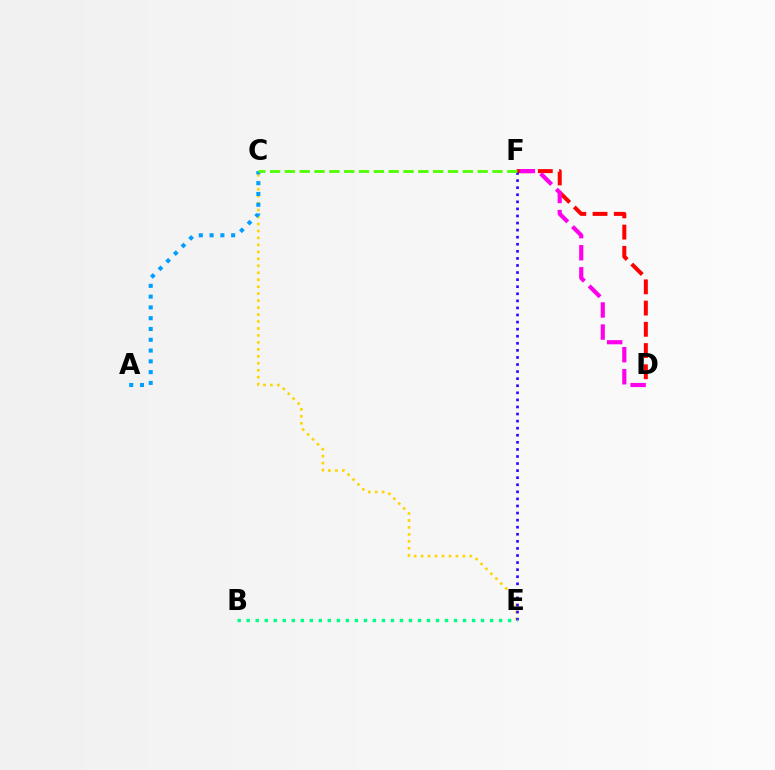{('C', 'E'): [{'color': '#ffd500', 'line_style': 'dotted', 'thickness': 1.89}], ('D', 'F'): [{'color': '#ff0000', 'line_style': 'dashed', 'thickness': 2.88}, {'color': '#ff00ed', 'line_style': 'dashed', 'thickness': 3.0}], ('A', 'C'): [{'color': '#009eff', 'line_style': 'dotted', 'thickness': 2.93}], ('E', 'F'): [{'color': '#3700ff', 'line_style': 'dotted', 'thickness': 1.92}], ('C', 'F'): [{'color': '#4fff00', 'line_style': 'dashed', 'thickness': 2.01}], ('B', 'E'): [{'color': '#00ff86', 'line_style': 'dotted', 'thickness': 2.45}]}